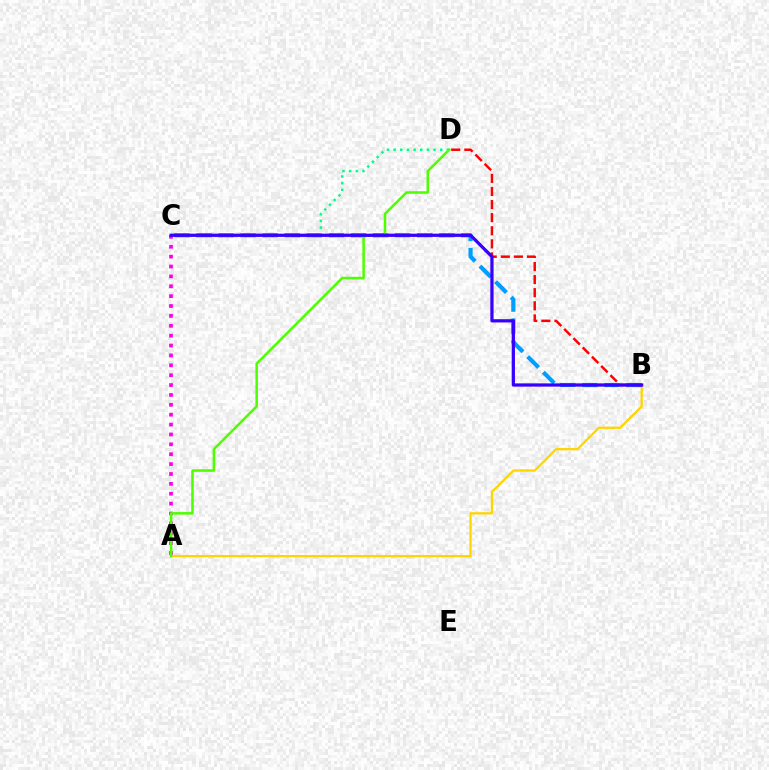{('A', 'B'): [{'color': '#ffd500', 'line_style': 'solid', 'thickness': 1.64}], ('B', 'C'): [{'color': '#009eff', 'line_style': 'dashed', 'thickness': 3.0}, {'color': '#3700ff', 'line_style': 'solid', 'thickness': 2.34}], ('C', 'D'): [{'color': '#00ff86', 'line_style': 'dotted', 'thickness': 1.81}], ('A', 'C'): [{'color': '#ff00ed', 'line_style': 'dotted', 'thickness': 2.68}], ('A', 'D'): [{'color': '#4fff00', 'line_style': 'solid', 'thickness': 1.82}], ('B', 'D'): [{'color': '#ff0000', 'line_style': 'dashed', 'thickness': 1.78}]}